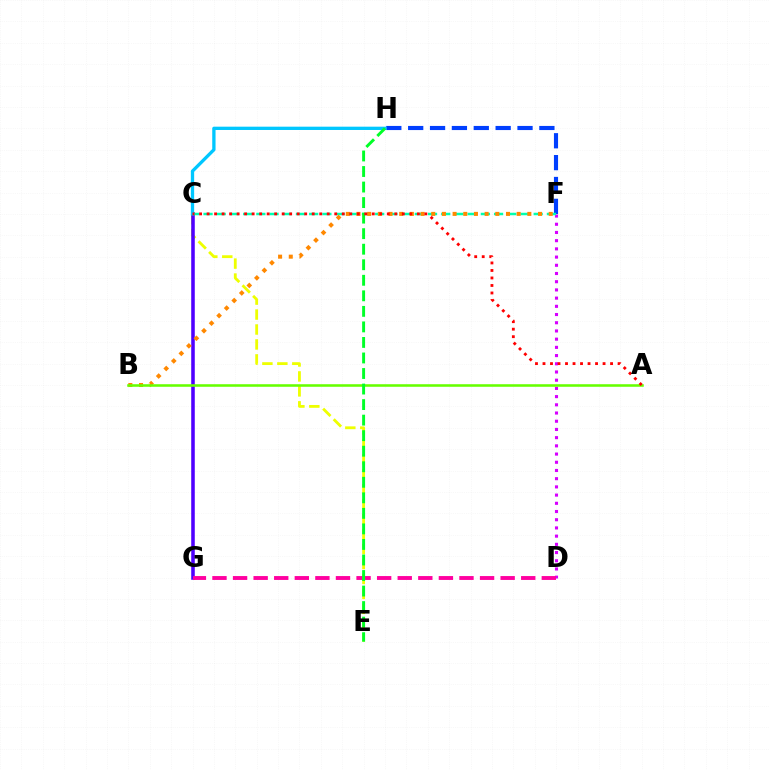{('C', 'E'): [{'color': '#eeff00', 'line_style': 'dashed', 'thickness': 2.03}], ('C', 'G'): [{'color': '#4f00ff', 'line_style': 'solid', 'thickness': 2.56}], ('F', 'H'): [{'color': '#003fff', 'line_style': 'dashed', 'thickness': 2.97}], ('D', 'F'): [{'color': '#d600ff', 'line_style': 'dotted', 'thickness': 2.23}], ('D', 'G'): [{'color': '#ff00a0', 'line_style': 'dashed', 'thickness': 2.8}], ('C', 'F'): [{'color': '#00ffaf', 'line_style': 'dashed', 'thickness': 1.79}], ('B', 'F'): [{'color': '#ff8800', 'line_style': 'dotted', 'thickness': 2.9}], ('C', 'H'): [{'color': '#00c7ff', 'line_style': 'solid', 'thickness': 2.38}], ('A', 'B'): [{'color': '#66ff00', 'line_style': 'solid', 'thickness': 1.84}], ('E', 'H'): [{'color': '#00ff27', 'line_style': 'dashed', 'thickness': 2.11}], ('A', 'C'): [{'color': '#ff0000', 'line_style': 'dotted', 'thickness': 2.04}]}